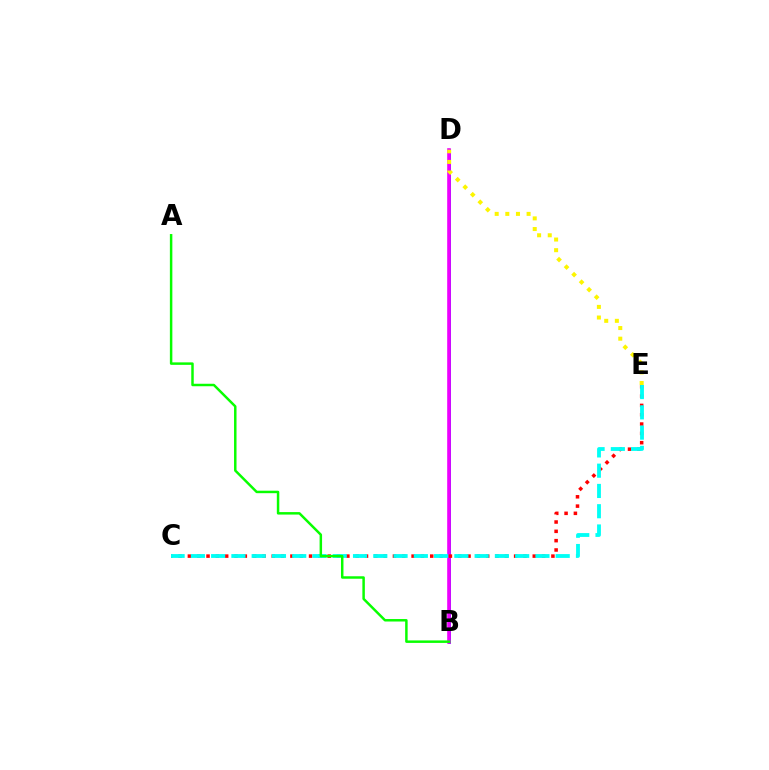{('B', 'D'): [{'color': '#0010ff', 'line_style': 'solid', 'thickness': 1.88}, {'color': '#ee00ff', 'line_style': 'solid', 'thickness': 2.6}], ('C', 'E'): [{'color': '#ff0000', 'line_style': 'dotted', 'thickness': 2.53}, {'color': '#00fff6', 'line_style': 'dashed', 'thickness': 2.75}], ('A', 'B'): [{'color': '#08ff00', 'line_style': 'solid', 'thickness': 1.78}], ('D', 'E'): [{'color': '#fcf500', 'line_style': 'dotted', 'thickness': 2.89}]}